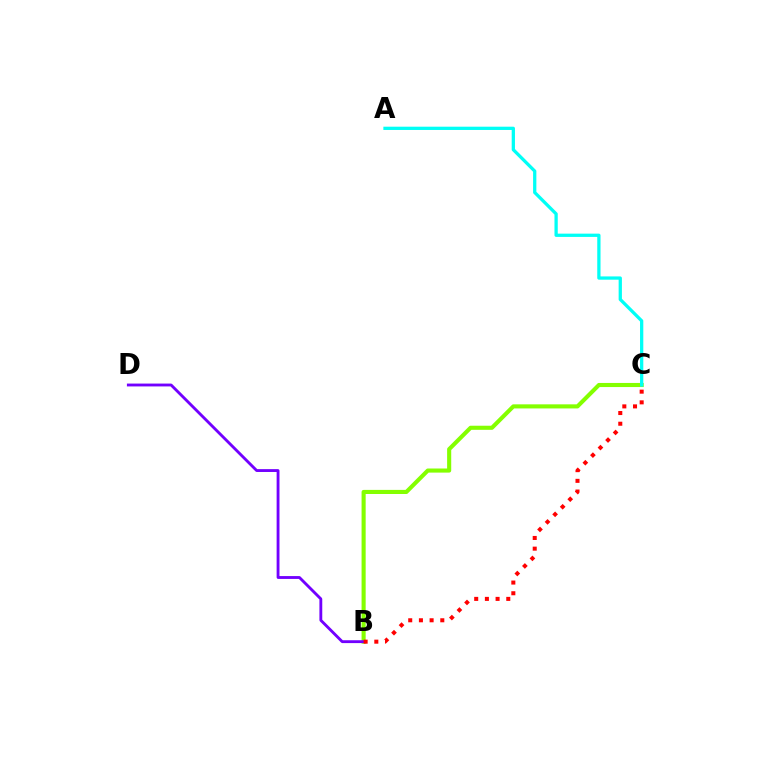{('B', 'C'): [{'color': '#84ff00', 'line_style': 'solid', 'thickness': 2.95}, {'color': '#ff0000', 'line_style': 'dotted', 'thickness': 2.9}], ('B', 'D'): [{'color': '#7200ff', 'line_style': 'solid', 'thickness': 2.05}], ('A', 'C'): [{'color': '#00fff6', 'line_style': 'solid', 'thickness': 2.36}]}